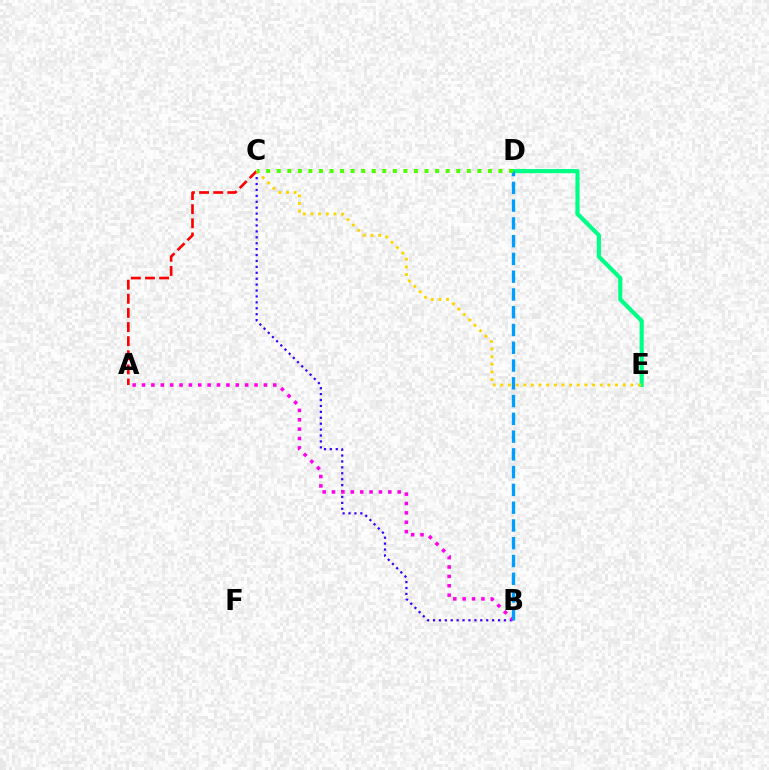{('B', 'C'): [{'color': '#3700ff', 'line_style': 'dotted', 'thickness': 1.61}], ('A', 'C'): [{'color': '#ff0000', 'line_style': 'dashed', 'thickness': 1.92}], ('A', 'B'): [{'color': '#ff00ed', 'line_style': 'dotted', 'thickness': 2.55}], ('D', 'E'): [{'color': '#00ff86', 'line_style': 'solid', 'thickness': 3.0}], ('C', 'E'): [{'color': '#ffd500', 'line_style': 'dotted', 'thickness': 2.08}], ('B', 'D'): [{'color': '#009eff', 'line_style': 'dashed', 'thickness': 2.41}], ('C', 'D'): [{'color': '#4fff00', 'line_style': 'dotted', 'thickness': 2.87}]}